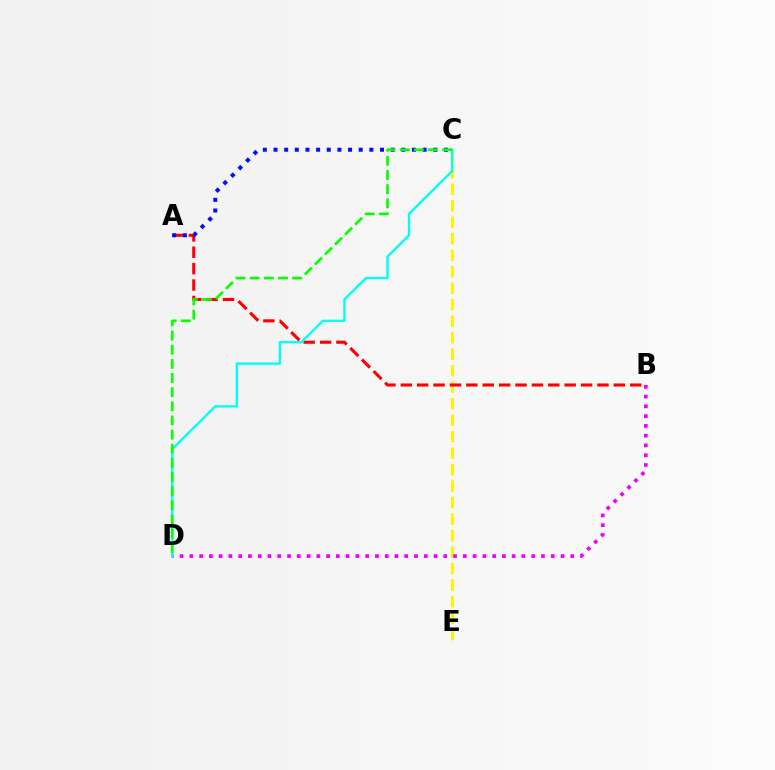{('C', 'E'): [{'color': '#fcf500', 'line_style': 'dashed', 'thickness': 2.24}], ('A', 'B'): [{'color': '#ff0000', 'line_style': 'dashed', 'thickness': 2.23}], ('A', 'C'): [{'color': '#0010ff', 'line_style': 'dotted', 'thickness': 2.89}], ('B', 'D'): [{'color': '#ee00ff', 'line_style': 'dotted', 'thickness': 2.65}], ('C', 'D'): [{'color': '#00fff6', 'line_style': 'solid', 'thickness': 1.7}, {'color': '#08ff00', 'line_style': 'dashed', 'thickness': 1.92}]}